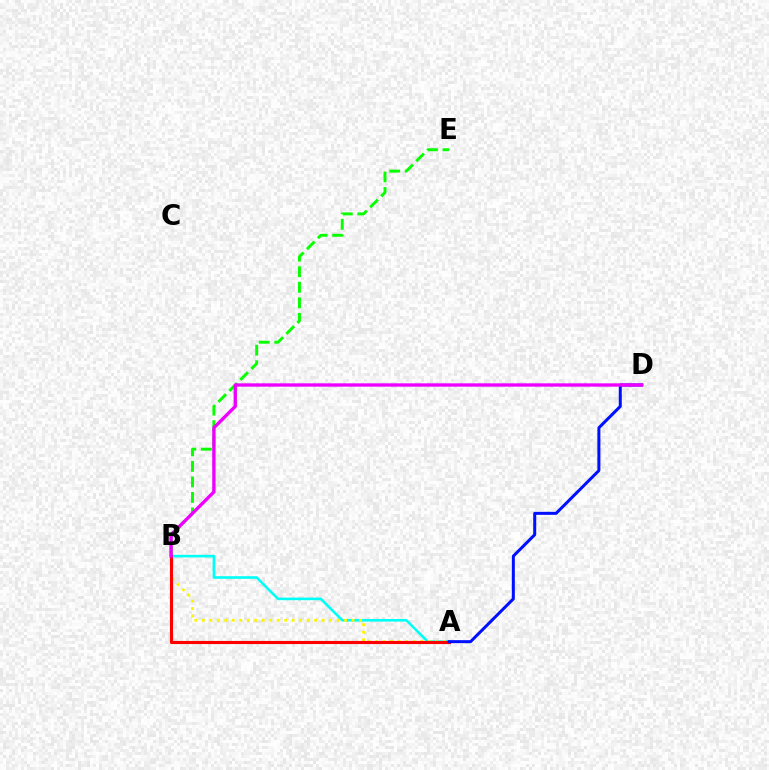{('B', 'E'): [{'color': '#08ff00', 'line_style': 'dashed', 'thickness': 2.11}], ('A', 'B'): [{'color': '#00fff6', 'line_style': 'solid', 'thickness': 1.88}, {'color': '#fcf500', 'line_style': 'dotted', 'thickness': 2.04}, {'color': '#ff0000', 'line_style': 'solid', 'thickness': 2.25}], ('A', 'D'): [{'color': '#0010ff', 'line_style': 'solid', 'thickness': 2.17}], ('B', 'D'): [{'color': '#ee00ff', 'line_style': 'solid', 'thickness': 2.4}]}